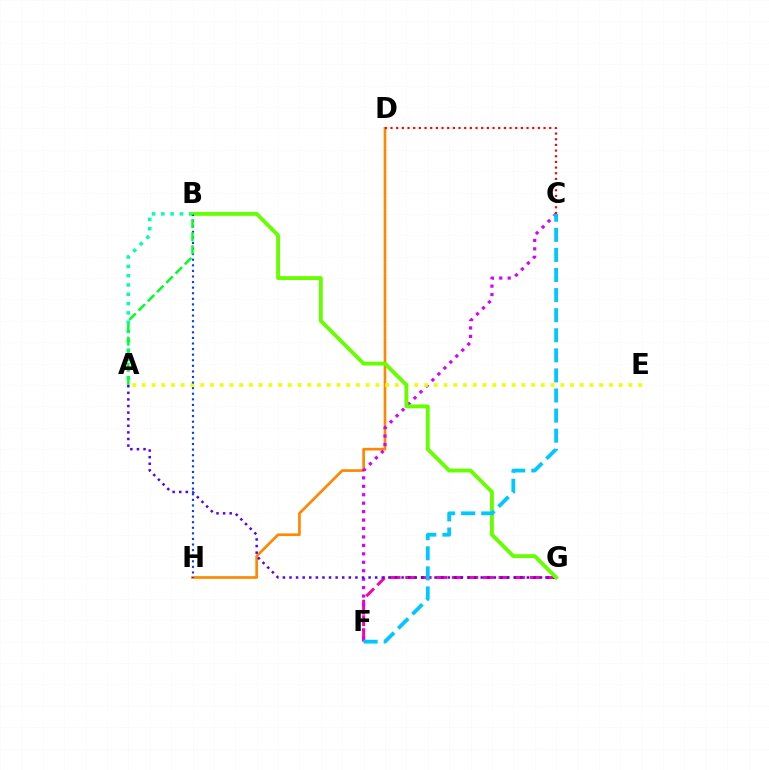{('D', 'H'): [{'color': '#ff8800', 'line_style': 'solid', 'thickness': 1.93}], ('F', 'G'): [{'color': '#ff00a0', 'line_style': 'dashed', 'thickness': 2.11}], ('C', 'F'): [{'color': '#d600ff', 'line_style': 'dotted', 'thickness': 2.29}, {'color': '#00c7ff', 'line_style': 'dashed', 'thickness': 2.73}], ('A', 'G'): [{'color': '#4f00ff', 'line_style': 'dotted', 'thickness': 1.79}], ('C', 'D'): [{'color': '#ff0000', 'line_style': 'dotted', 'thickness': 1.54}], ('A', 'B'): [{'color': '#00ffaf', 'line_style': 'dotted', 'thickness': 2.53}, {'color': '#00ff27', 'line_style': 'dashed', 'thickness': 1.78}], ('A', 'E'): [{'color': '#eeff00', 'line_style': 'dotted', 'thickness': 2.64}], ('B', 'G'): [{'color': '#66ff00', 'line_style': 'solid', 'thickness': 2.77}], ('B', 'H'): [{'color': '#003fff', 'line_style': 'dotted', 'thickness': 1.52}]}